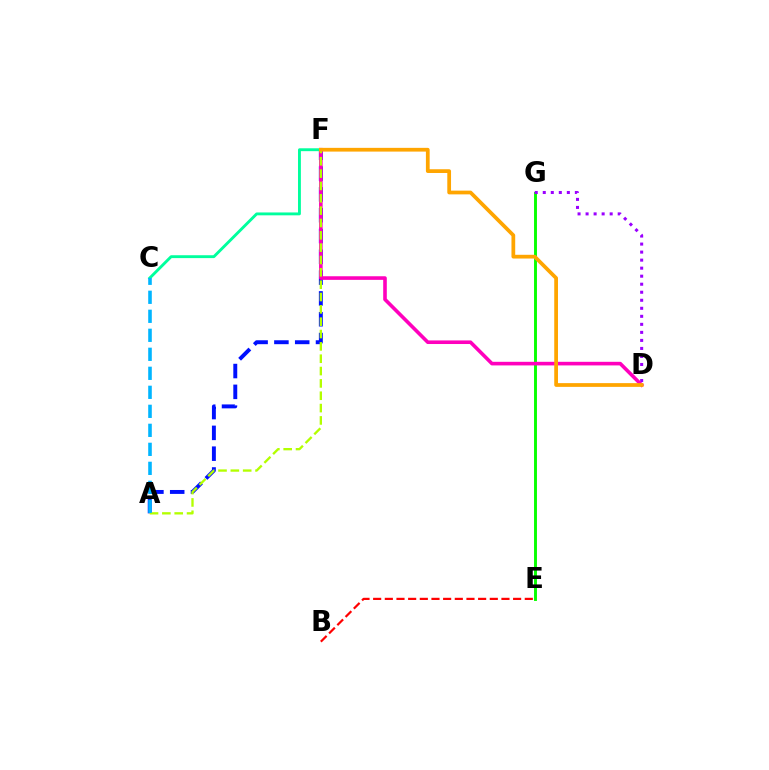{('A', 'F'): [{'color': '#0010ff', 'line_style': 'dashed', 'thickness': 2.83}, {'color': '#b3ff00', 'line_style': 'dashed', 'thickness': 1.68}], ('E', 'G'): [{'color': '#08ff00', 'line_style': 'solid', 'thickness': 2.1}], ('D', 'G'): [{'color': '#9b00ff', 'line_style': 'dotted', 'thickness': 2.18}], ('C', 'F'): [{'color': '#00ff9d', 'line_style': 'solid', 'thickness': 2.07}], ('D', 'F'): [{'color': '#ff00bd', 'line_style': 'solid', 'thickness': 2.6}, {'color': '#ffa500', 'line_style': 'solid', 'thickness': 2.7}], ('B', 'E'): [{'color': '#ff0000', 'line_style': 'dashed', 'thickness': 1.58}], ('A', 'C'): [{'color': '#00b5ff', 'line_style': 'dashed', 'thickness': 2.58}]}